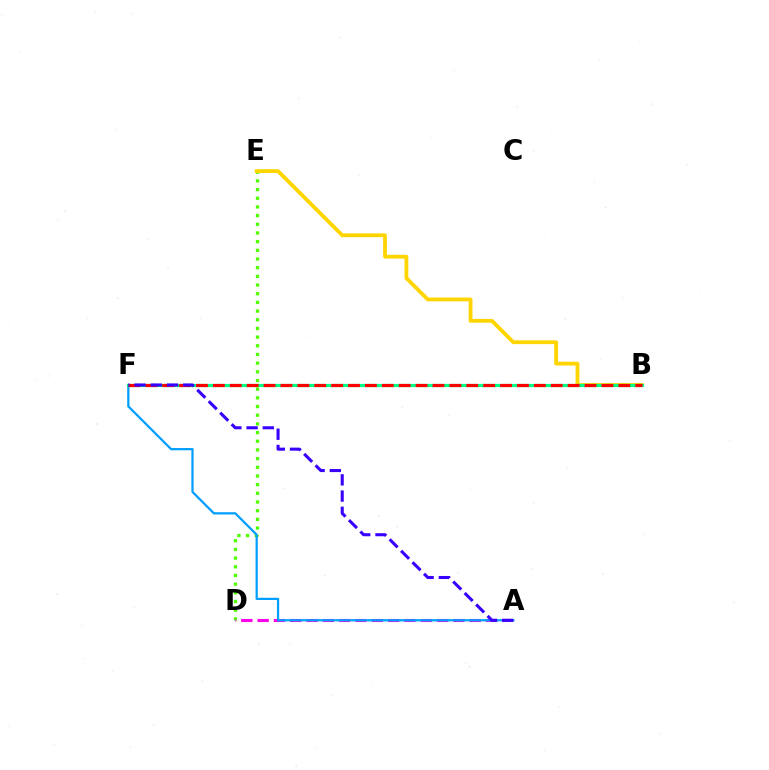{('D', 'E'): [{'color': '#4fff00', 'line_style': 'dotted', 'thickness': 2.36}], ('B', 'E'): [{'color': '#ffd500', 'line_style': 'solid', 'thickness': 2.74}], ('A', 'D'): [{'color': '#ff00ed', 'line_style': 'dashed', 'thickness': 2.22}], ('A', 'F'): [{'color': '#009eff', 'line_style': 'solid', 'thickness': 1.61}, {'color': '#3700ff', 'line_style': 'dashed', 'thickness': 2.2}], ('B', 'F'): [{'color': '#00ff86', 'line_style': 'solid', 'thickness': 2.3}, {'color': '#ff0000', 'line_style': 'dashed', 'thickness': 2.29}]}